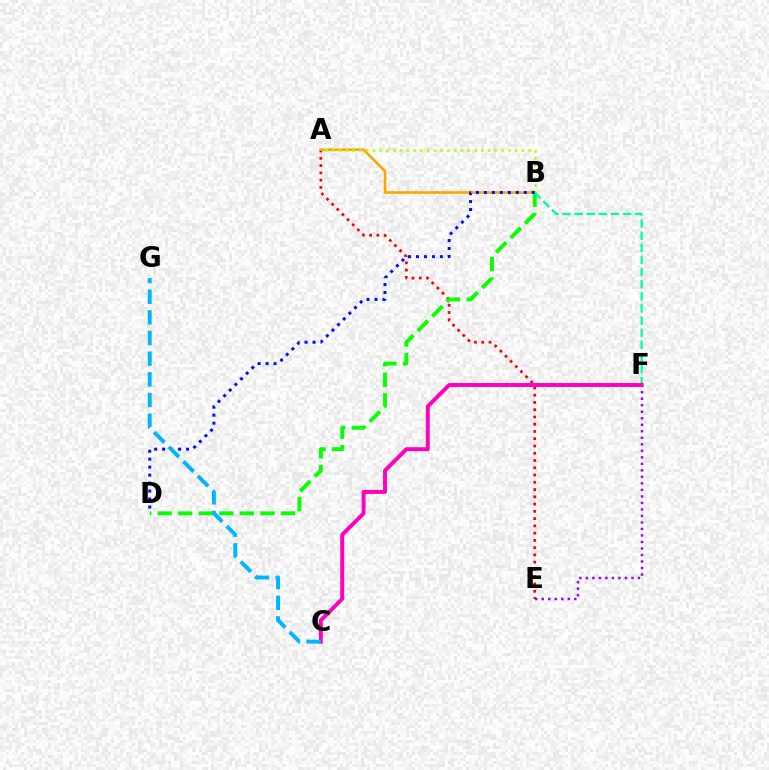{('A', 'E'): [{'color': '#ff0000', 'line_style': 'dotted', 'thickness': 1.97}], ('A', 'B'): [{'color': '#ffa500', 'line_style': 'solid', 'thickness': 1.87}, {'color': '#b3ff00', 'line_style': 'dotted', 'thickness': 1.84}], ('B', 'D'): [{'color': '#08ff00', 'line_style': 'dashed', 'thickness': 2.79}, {'color': '#0010ff', 'line_style': 'dotted', 'thickness': 2.17}], ('E', 'F'): [{'color': '#9b00ff', 'line_style': 'dotted', 'thickness': 1.77}], ('B', 'F'): [{'color': '#00ff9d', 'line_style': 'dashed', 'thickness': 1.65}], ('C', 'F'): [{'color': '#ff00bd', 'line_style': 'solid', 'thickness': 2.83}], ('C', 'G'): [{'color': '#00b5ff', 'line_style': 'dashed', 'thickness': 2.81}]}